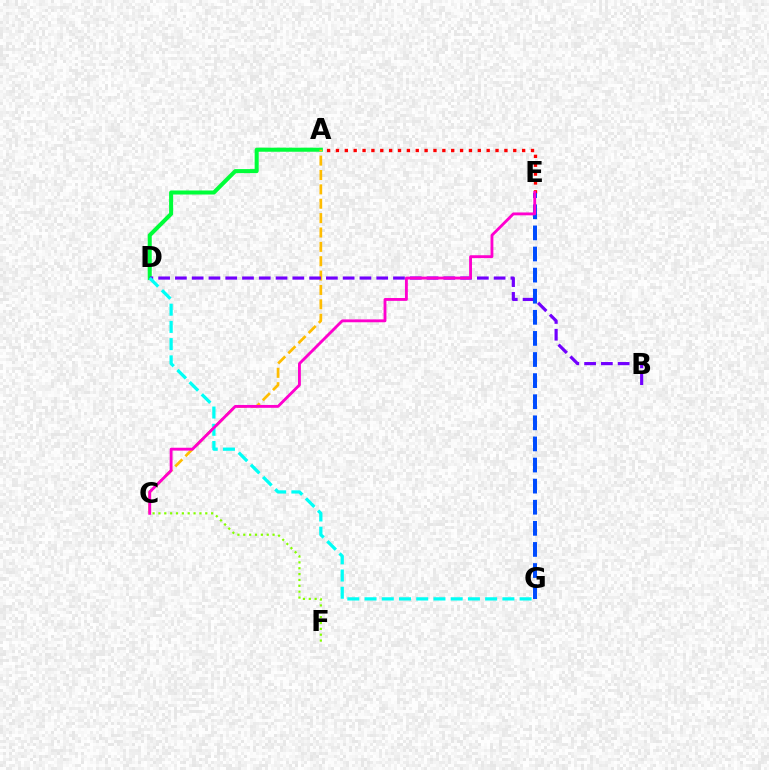{('A', 'E'): [{'color': '#ff0000', 'line_style': 'dotted', 'thickness': 2.41}], ('A', 'D'): [{'color': '#00ff39', 'line_style': 'solid', 'thickness': 2.91}], ('A', 'C'): [{'color': '#ffbd00', 'line_style': 'dashed', 'thickness': 1.95}], ('B', 'D'): [{'color': '#7200ff', 'line_style': 'dashed', 'thickness': 2.28}], ('E', 'G'): [{'color': '#004bff', 'line_style': 'dashed', 'thickness': 2.87}], ('D', 'G'): [{'color': '#00fff6', 'line_style': 'dashed', 'thickness': 2.34}], ('C', 'F'): [{'color': '#84ff00', 'line_style': 'dotted', 'thickness': 1.59}], ('C', 'E'): [{'color': '#ff00cf', 'line_style': 'solid', 'thickness': 2.05}]}